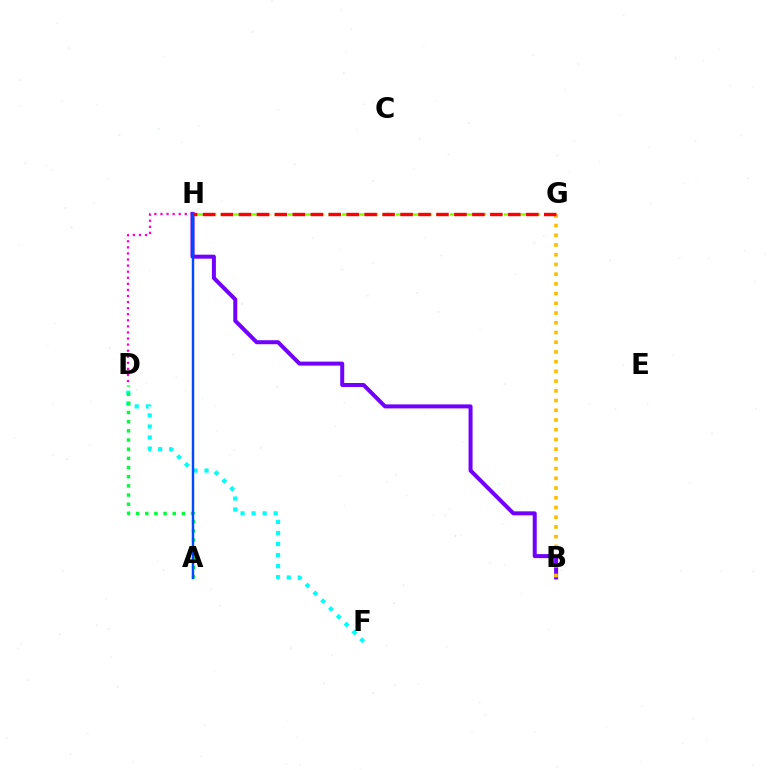{('D', 'F'): [{'color': '#00fff6', 'line_style': 'dotted', 'thickness': 3.0}], ('A', 'D'): [{'color': '#00ff39', 'line_style': 'dotted', 'thickness': 2.49}], ('D', 'H'): [{'color': '#ff00cf', 'line_style': 'dotted', 'thickness': 1.65}], ('B', 'H'): [{'color': '#7200ff', 'line_style': 'solid', 'thickness': 2.88}], ('B', 'G'): [{'color': '#ffbd00', 'line_style': 'dotted', 'thickness': 2.64}], ('G', 'H'): [{'color': '#84ff00', 'line_style': 'dashed', 'thickness': 1.83}, {'color': '#ff0000', 'line_style': 'dashed', 'thickness': 2.44}], ('A', 'H'): [{'color': '#004bff', 'line_style': 'solid', 'thickness': 1.75}]}